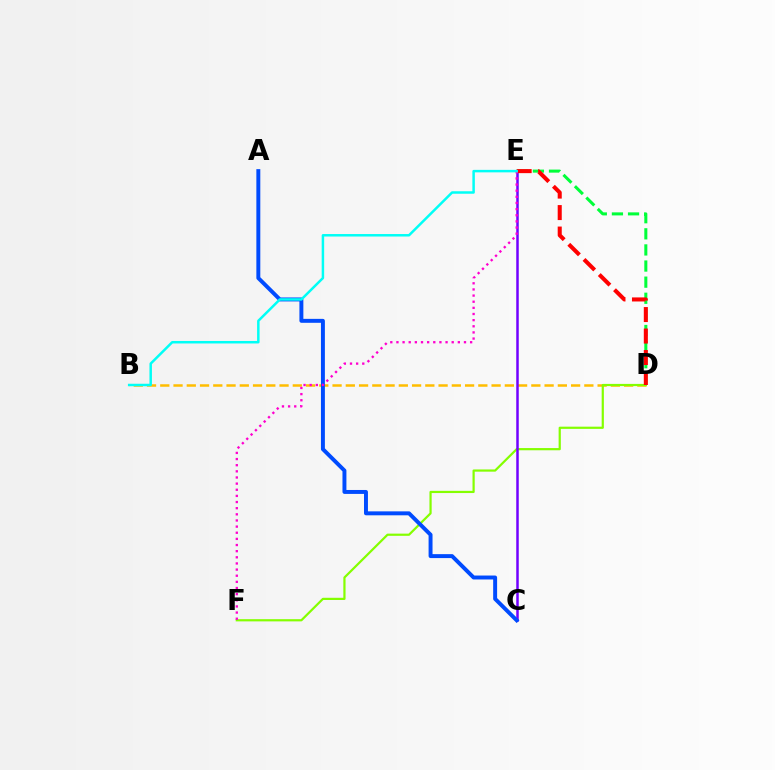{('D', 'E'): [{'color': '#00ff39', 'line_style': 'dashed', 'thickness': 2.19}, {'color': '#ff0000', 'line_style': 'dashed', 'thickness': 2.92}], ('B', 'D'): [{'color': '#ffbd00', 'line_style': 'dashed', 'thickness': 1.8}], ('D', 'F'): [{'color': '#84ff00', 'line_style': 'solid', 'thickness': 1.59}], ('C', 'E'): [{'color': '#7200ff', 'line_style': 'solid', 'thickness': 1.8}], ('A', 'C'): [{'color': '#004bff', 'line_style': 'solid', 'thickness': 2.84}], ('E', 'F'): [{'color': '#ff00cf', 'line_style': 'dotted', 'thickness': 1.67}], ('B', 'E'): [{'color': '#00fff6', 'line_style': 'solid', 'thickness': 1.79}]}